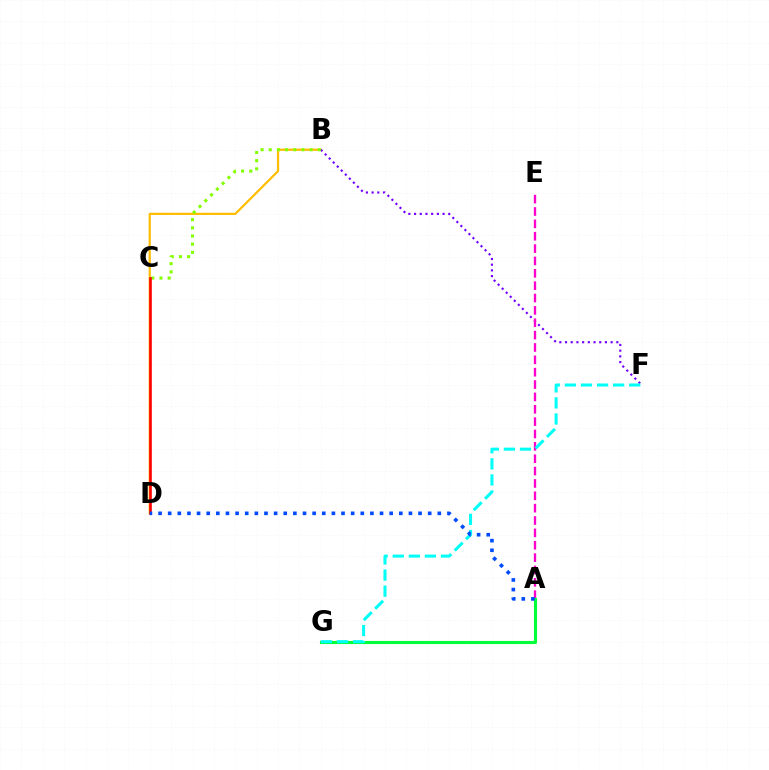{('B', 'D'): [{'color': '#ffbd00', 'line_style': 'solid', 'thickness': 1.59}], ('B', 'F'): [{'color': '#7200ff', 'line_style': 'dotted', 'thickness': 1.55}], ('A', 'E'): [{'color': '#ff00cf', 'line_style': 'dashed', 'thickness': 1.68}], ('A', 'G'): [{'color': '#00ff39', 'line_style': 'solid', 'thickness': 2.23}], ('B', 'C'): [{'color': '#84ff00', 'line_style': 'dotted', 'thickness': 2.22}], ('C', 'D'): [{'color': '#ff0000', 'line_style': 'solid', 'thickness': 1.89}], ('F', 'G'): [{'color': '#00fff6', 'line_style': 'dashed', 'thickness': 2.19}], ('A', 'D'): [{'color': '#004bff', 'line_style': 'dotted', 'thickness': 2.62}]}